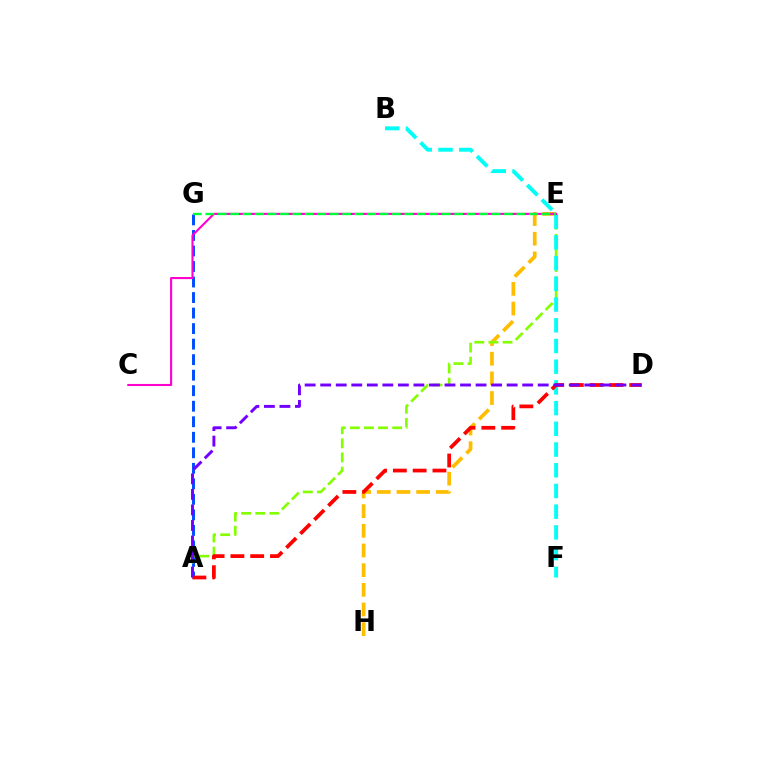{('A', 'G'): [{'color': '#004bff', 'line_style': 'dashed', 'thickness': 2.11}], ('E', 'H'): [{'color': '#ffbd00', 'line_style': 'dashed', 'thickness': 2.67}], ('A', 'E'): [{'color': '#84ff00', 'line_style': 'dashed', 'thickness': 1.92}], ('B', 'F'): [{'color': '#00fff6', 'line_style': 'dashed', 'thickness': 2.81}], ('C', 'E'): [{'color': '#ff00cf', 'line_style': 'solid', 'thickness': 1.52}], ('A', 'D'): [{'color': '#ff0000', 'line_style': 'dashed', 'thickness': 2.69}, {'color': '#7200ff', 'line_style': 'dashed', 'thickness': 2.11}], ('E', 'G'): [{'color': '#00ff39', 'line_style': 'dashed', 'thickness': 1.69}]}